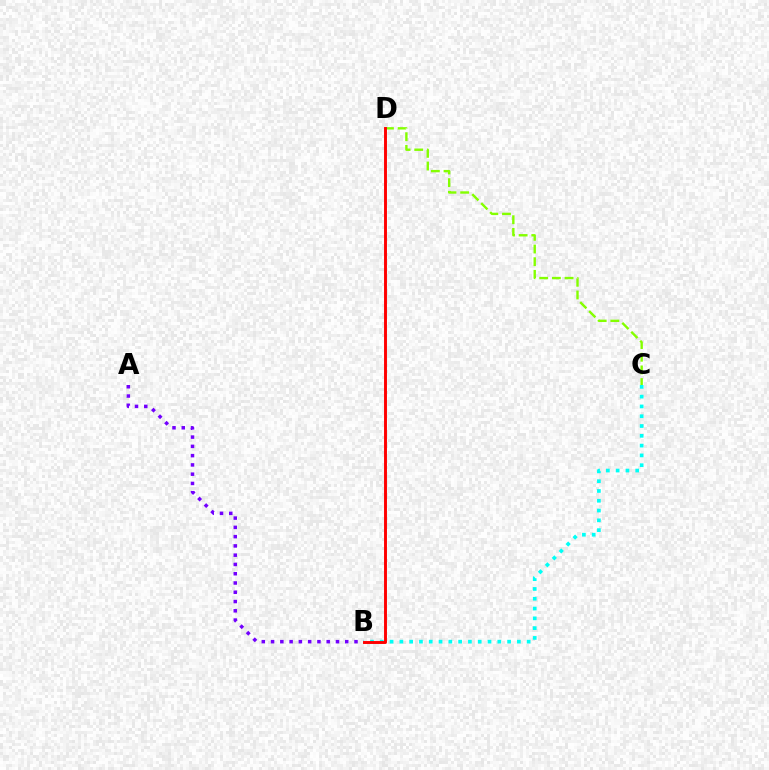{('C', 'D'): [{'color': '#84ff00', 'line_style': 'dashed', 'thickness': 1.72}], ('B', 'C'): [{'color': '#00fff6', 'line_style': 'dotted', 'thickness': 2.66}], ('A', 'B'): [{'color': '#7200ff', 'line_style': 'dotted', 'thickness': 2.52}], ('B', 'D'): [{'color': '#ff0000', 'line_style': 'solid', 'thickness': 2.1}]}